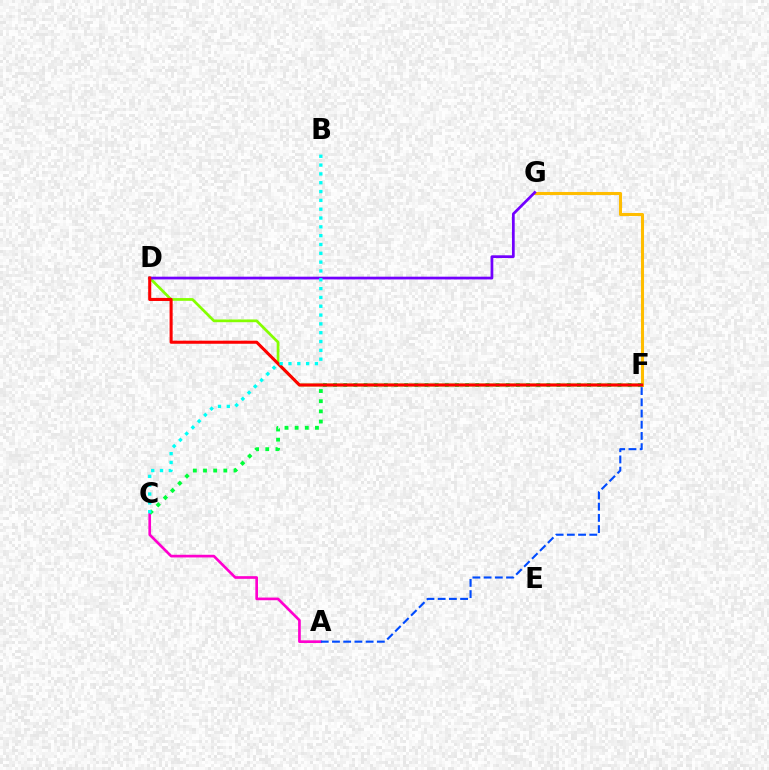{('F', 'G'): [{'color': '#ffbd00', 'line_style': 'solid', 'thickness': 2.2}], ('D', 'F'): [{'color': '#84ff00', 'line_style': 'solid', 'thickness': 1.96}, {'color': '#ff0000', 'line_style': 'solid', 'thickness': 2.21}], ('D', 'G'): [{'color': '#7200ff', 'line_style': 'solid', 'thickness': 1.97}], ('A', 'C'): [{'color': '#ff00cf', 'line_style': 'solid', 'thickness': 1.92}], ('A', 'F'): [{'color': '#004bff', 'line_style': 'dashed', 'thickness': 1.52}], ('C', 'F'): [{'color': '#00ff39', 'line_style': 'dotted', 'thickness': 2.76}], ('B', 'C'): [{'color': '#00fff6', 'line_style': 'dotted', 'thickness': 2.4}]}